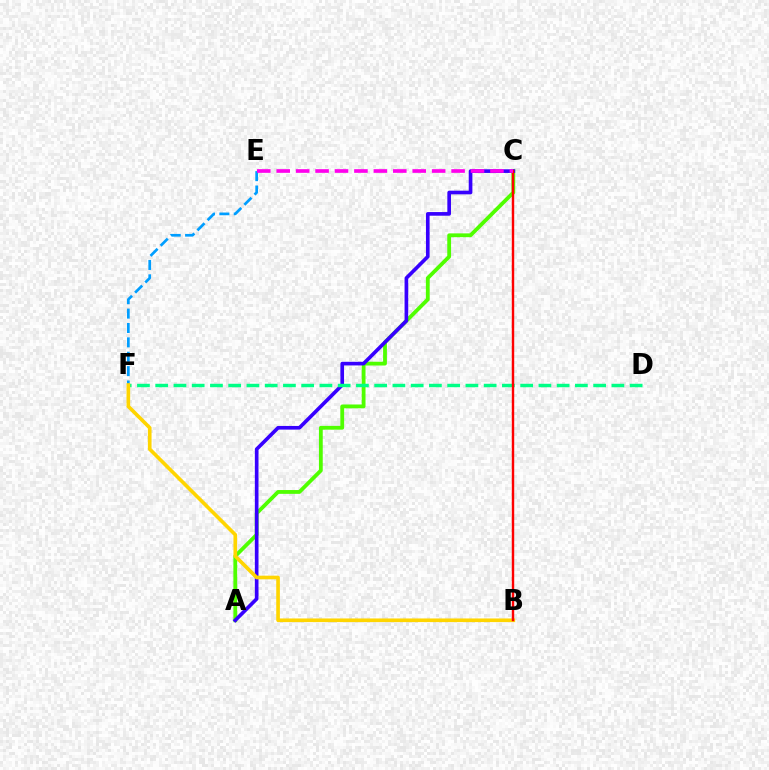{('A', 'C'): [{'color': '#4fff00', 'line_style': 'solid', 'thickness': 2.74}, {'color': '#3700ff', 'line_style': 'solid', 'thickness': 2.63}], ('E', 'F'): [{'color': '#009eff', 'line_style': 'dashed', 'thickness': 1.95}], ('D', 'F'): [{'color': '#00ff86', 'line_style': 'dashed', 'thickness': 2.48}], ('B', 'F'): [{'color': '#ffd500', 'line_style': 'solid', 'thickness': 2.62}], ('B', 'C'): [{'color': '#ff0000', 'line_style': 'solid', 'thickness': 1.74}], ('C', 'E'): [{'color': '#ff00ed', 'line_style': 'dashed', 'thickness': 2.64}]}